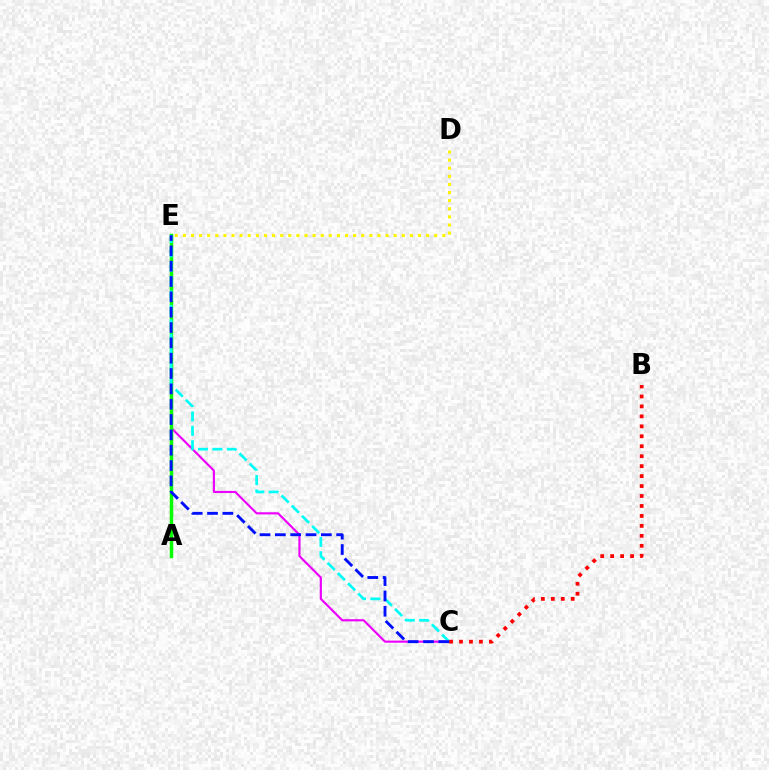{('C', 'E'): [{'color': '#ee00ff', 'line_style': 'solid', 'thickness': 1.55}, {'color': '#00fff6', 'line_style': 'dashed', 'thickness': 1.96}, {'color': '#0010ff', 'line_style': 'dashed', 'thickness': 2.08}], ('A', 'E'): [{'color': '#08ff00', 'line_style': 'solid', 'thickness': 2.5}], ('D', 'E'): [{'color': '#fcf500', 'line_style': 'dotted', 'thickness': 2.2}], ('B', 'C'): [{'color': '#ff0000', 'line_style': 'dotted', 'thickness': 2.71}]}